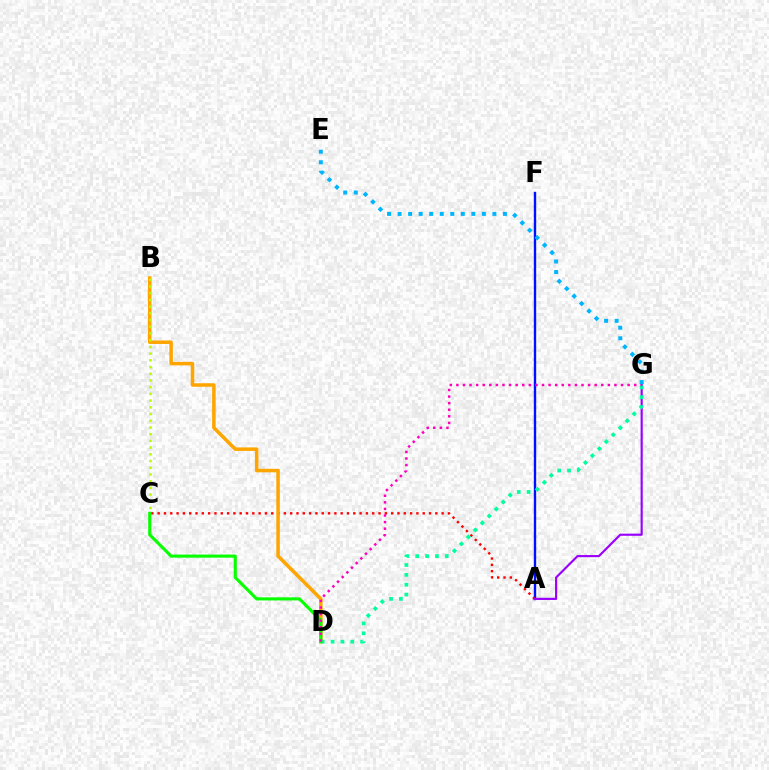{('A', 'F'): [{'color': '#0010ff', 'line_style': 'solid', 'thickness': 1.71}], ('A', 'C'): [{'color': '#ff0000', 'line_style': 'dotted', 'thickness': 1.71}], ('A', 'G'): [{'color': '#9b00ff', 'line_style': 'solid', 'thickness': 1.55}], ('B', 'D'): [{'color': '#ffa500', 'line_style': 'solid', 'thickness': 2.53}], ('D', 'G'): [{'color': '#00ff9d', 'line_style': 'dotted', 'thickness': 2.68}, {'color': '#ff00bd', 'line_style': 'dotted', 'thickness': 1.79}], ('C', 'D'): [{'color': '#08ff00', 'line_style': 'solid', 'thickness': 2.24}], ('B', 'C'): [{'color': '#b3ff00', 'line_style': 'dotted', 'thickness': 1.82}], ('E', 'G'): [{'color': '#00b5ff', 'line_style': 'dotted', 'thickness': 2.86}]}